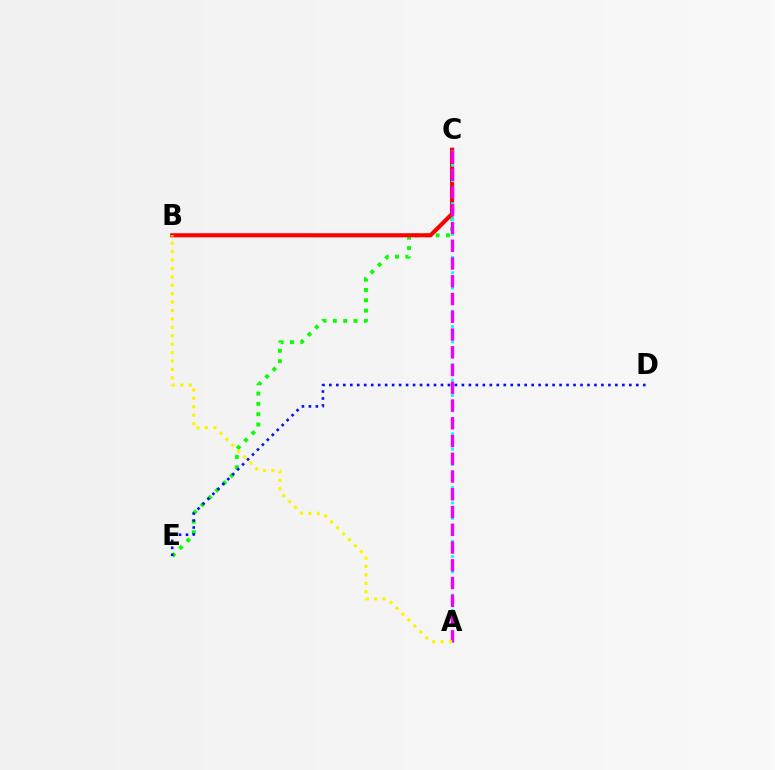{('C', 'E'): [{'color': '#08ff00', 'line_style': 'dotted', 'thickness': 2.81}], ('B', 'C'): [{'color': '#ff0000', 'line_style': 'solid', 'thickness': 2.96}], ('A', 'C'): [{'color': '#00fff6', 'line_style': 'dotted', 'thickness': 2.08}, {'color': '#ee00ff', 'line_style': 'dashed', 'thickness': 2.41}], ('D', 'E'): [{'color': '#0010ff', 'line_style': 'dotted', 'thickness': 1.9}], ('A', 'B'): [{'color': '#fcf500', 'line_style': 'dotted', 'thickness': 2.28}]}